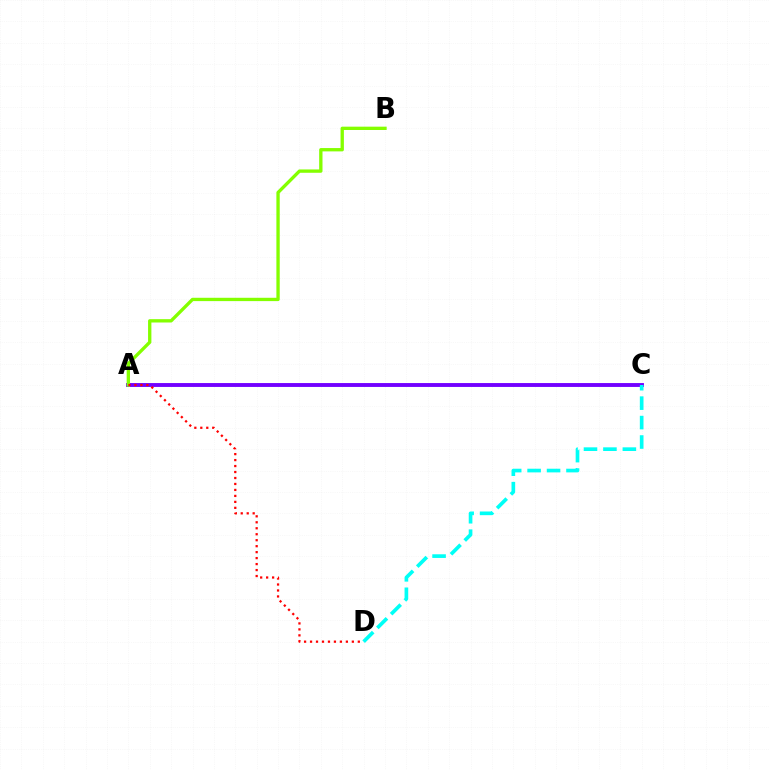{('A', 'C'): [{'color': '#7200ff', 'line_style': 'solid', 'thickness': 2.8}], ('C', 'D'): [{'color': '#00fff6', 'line_style': 'dashed', 'thickness': 2.64}], ('A', 'B'): [{'color': '#84ff00', 'line_style': 'solid', 'thickness': 2.4}], ('A', 'D'): [{'color': '#ff0000', 'line_style': 'dotted', 'thickness': 1.62}]}